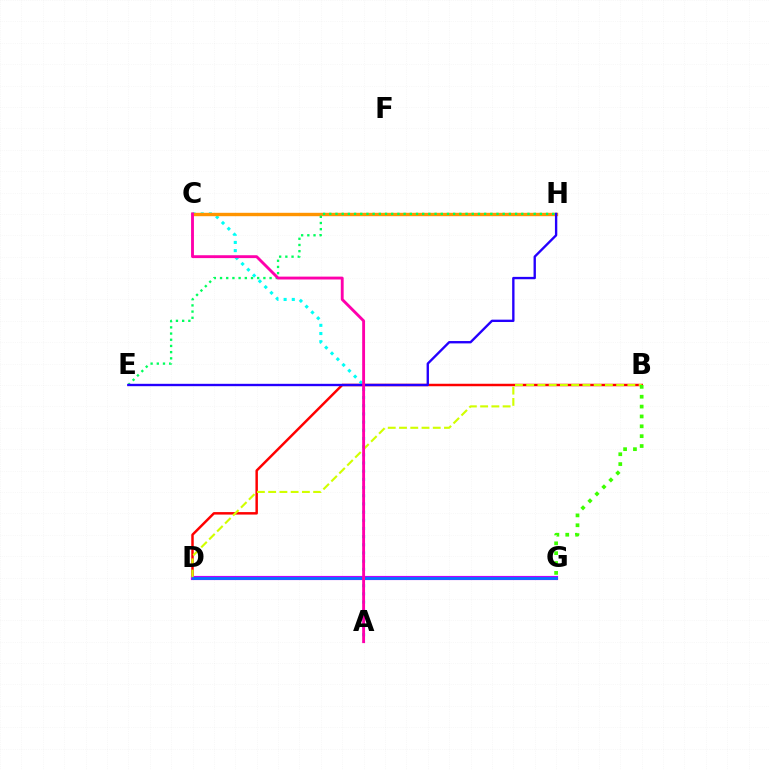{('B', 'D'): [{'color': '#ff0000', 'line_style': 'solid', 'thickness': 1.78}, {'color': '#d1ff00', 'line_style': 'dashed', 'thickness': 1.53}], ('A', 'C'): [{'color': '#00fff6', 'line_style': 'dotted', 'thickness': 2.22}, {'color': '#ff00ac', 'line_style': 'solid', 'thickness': 2.07}], ('C', 'H'): [{'color': '#ff9400', 'line_style': 'solid', 'thickness': 2.44}], ('E', 'H'): [{'color': '#00ff5c', 'line_style': 'dotted', 'thickness': 1.68}, {'color': '#2500ff', 'line_style': 'solid', 'thickness': 1.7}], ('D', 'G'): [{'color': '#b900ff', 'line_style': 'solid', 'thickness': 2.99}, {'color': '#0074ff', 'line_style': 'solid', 'thickness': 1.95}], ('B', 'G'): [{'color': '#3dff00', 'line_style': 'dotted', 'thickness': 2.68}]}